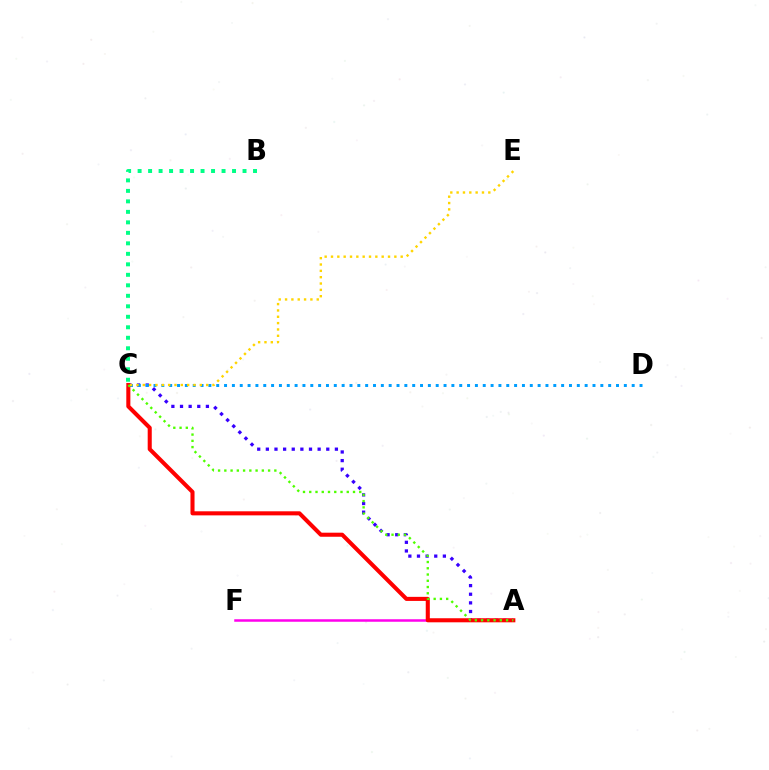{('A', 'C'): [{'color': '#3700ff', 'line_style': 'dotted', 'thickness': 2.34}, {'color': '#ff0000', 'line_style': 'solid', 'thickness': 2.93}, {'color': '#4fff00', 'line_style': 'dotted', 'thickness': 1.7}], ('A', 'F'): [{'color': '#ff00ed', 'line_style': 'solid', 'thickness': 1.81}], ('C', 'D'): [{'color': '#009eff', 'line_style': 'dotted', 'thickness': 2.13}], ('B', 'C'): [{'color': '#00ff86', 'line_style': 'dotted', 'thickness': 2.85}], ('C', 'E'): [{'color': '#ffd500', 'line_style': 'dotted', 'thickness': 1.72}]}